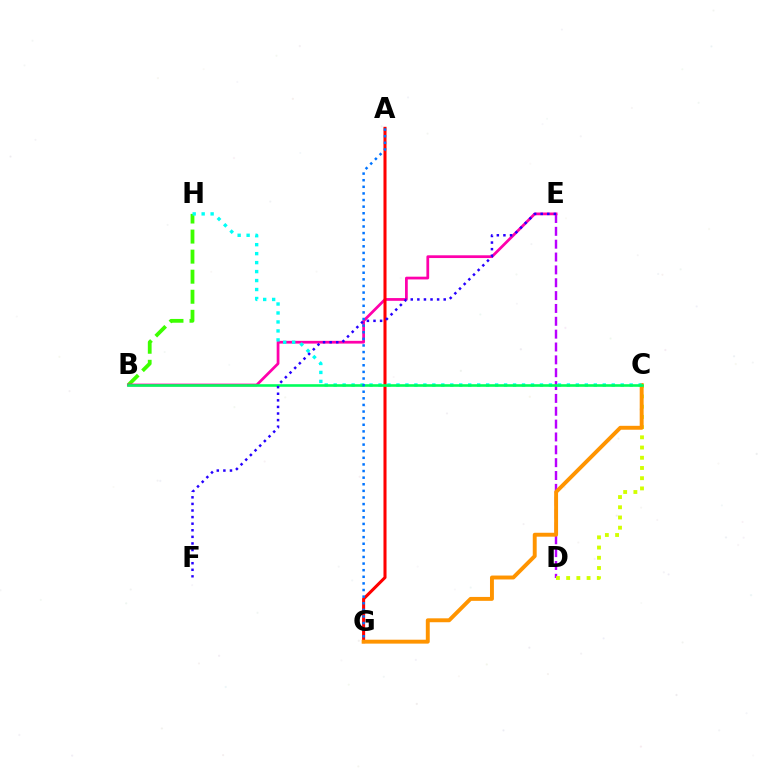{('B', 'H'): [{'color': '#3dff00', 'line_style': 'dashed', 'thickness': 2.72}], ('D', 'E'): [{'color': '#b900ff', 'line_style': 'dashed', 'thickness': 1.75}], ('B', 'E'): [{'color': '#ff00ac', 'line_style': 'solid', 'thickness': 1.98}], ('C', 'D'): [{'color': '#d1ff00', 'line_style': 'dotted', 'thickness': 2.78}], ('A', 'G'): [{'color': '#ff0000', 'line_style': 'solid', 'thickness': 2.2}, {'color': '#0074ff', 'line_style': 'dotted', 'thickness': 1.8}], ('C', 'G'): [{'color': '#ff9400', 'line_style': 'solid', 'thickness': 2.82}], ('C', 'H'): [{'color': '#00fff6', 'line_style': 'dotted', 'thickness': 2.44}], ('B', 'C'): [{'color': '#00ff5c', 'line_style': 'solid', 'thickness': 1.88}], ('E', 'F'): [{'color': '#2500ff', 'line_style': 'dotted', 'thickness': 1.79}]}